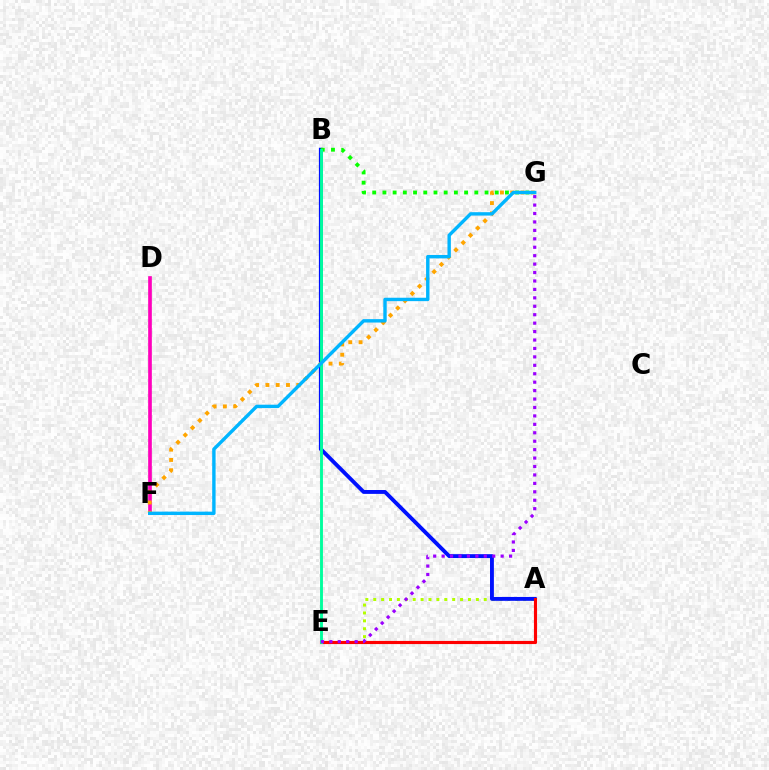{('D', 'F'): [{'color': '#ff00bd', 'line_style': 'solid', 'thickness': 2.64}], ('A', 'E'): [{'color': '#b3ff00', 'line_style': 'dotted', 'thickness': 2.14}, {'color': '#ff0000', 'line_style': 'solid', 'thickness': 2.26}], ('A', 'B'): [{'color': '#0010ff', 'line_style': 'solid', 'thickness': 2.79}], ('F', 'G'): [{'color': '#ffa500', 'line_style': 'dotted', 'thickness': 2.79}, {'color': '#00b5ff', 'line_style': 'solid', 'thickness': 2.44}], ('B', 'G'): [{'color': '#08ff00', 'line_style': 'dotted', 'thickness': 2.77}], ('B', 'E'): [{'color': '#00ff9d', 'line_style': 'solid', 'thickness': 2.07}], ('E', 'G'): [{'color': '#9b00ff', 'line_style': 'dotted', 'thickness': 2.29}]}